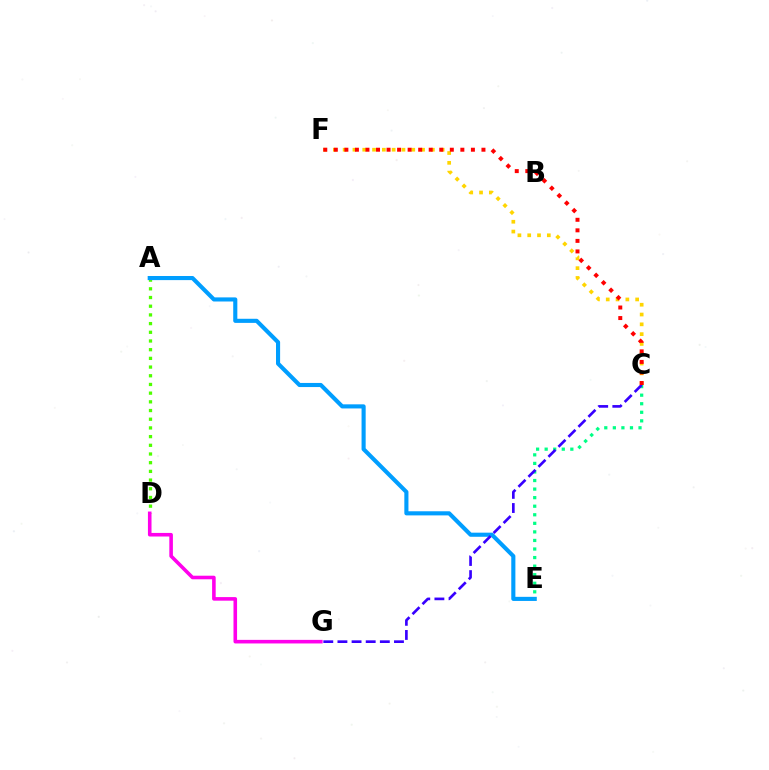{('A', 'D'): [{'color': '#4fff00', 'line_style': 'dotted', 'thickness': 2.36}], ('A', 'E'): [{'color': '#009eff', 'line_style': 'solid', 'thickness': 2.96}], ('D', 'G'): [{'color': '#ff00ed', 'line_style': 'solid', 'thickness': 2.58}], ('C', 'F'): [{'color': '#ffd500', 'line_style': 'dotted', 'thickness': 2.66}, {'color': '#ff0000', 'line_style': 'dotted', 'thickness': 2.86}], ('C', 'E'): [{'color': '#00ff86', 'line_style': 'dotted', 'thickness': 2.33}], ('C', 'G'): [{'color': '#3700ff', 'line_style': 'dashed', 'thickness': 1.92}]}